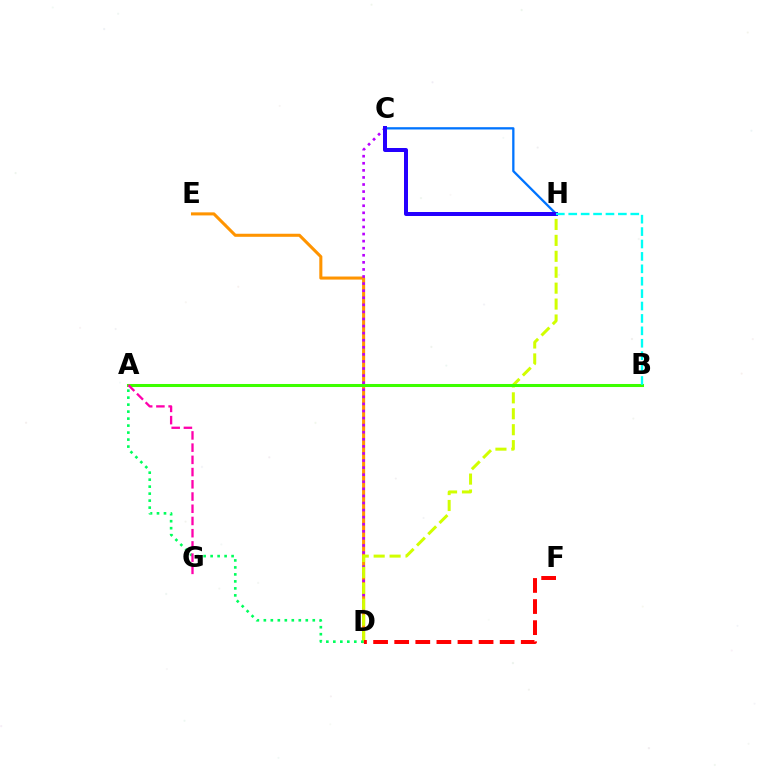{('C', 'H'): [{'color': '#0074ff', 'line_style': 'solid', 'thickness': 1.65}, {'color': '#2500ff', 'line_style': 'solid', 'thickness': 2.88}], ('D', 'E'): [{'color': '#ff9400', 'line_style': 'solid', 'thickness': 2.2}], ('C', 'D'): [{'color': '#b900ff', 'line_style': 'dotted', 'thickness': 1.92}], ('D', 'H'): [{'color': '#d1ff00', 'line_style': 'dashed', 'thickness': 2.16}], ('A', 'B'): [{'color': '#3dff00', 'line_style': 'solid', 'thickness': 2.19}], ('D', 'F'): [{'color': '#ff0000', 'line_style': 'dashed', 'thickness': 2.87}], ('A', 'D'): [{'color': '#00ff5c', 'line_style': 'dotted', 'thickness': 1.9}], ('B', 'H'): [{'color': '#00fff6', 'line_style': 'dashed', 'thickness': 1.69}], ('A', 'G'): [{'color': '#ff00ac', 'line_style': 'dashed', 'thickness': 1.66}]}